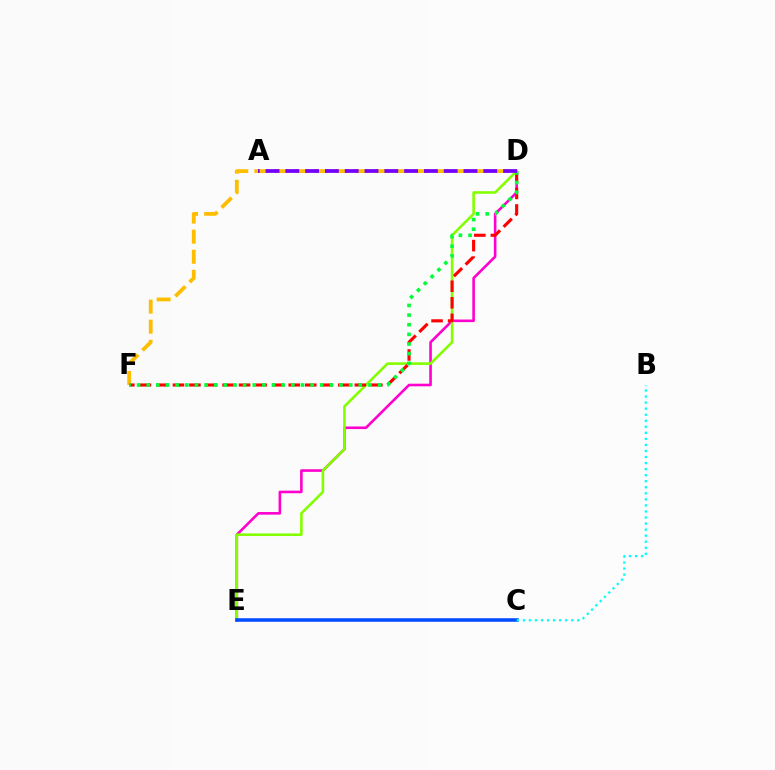{('D', 'E'): [{'color': '#ff00cf', 'line_style': 'solid', 'thickness': 1.87}, {'color': '#84ff00', 'line_style': 'solid', 'thickness': 1.88}], ('D', 'F'): [{'color': '#ffbd00', 'line_style': 'dashed', 'thickness': 2.73}, {'color': '#ff0000', 'line_style': 'dashed', 'thickness': 2.25}, {'color': '#00ff39', 'line_style': 'dotted', 'thickness': 2.62}], ('C', 'E'): [{'color': '#004bff', 'line_style': 'solid', 'thickness': 2.55}], ('A', 'D'): [{'color': '#7200ff', 'line_style': 'dashed', 'thickness': 2.69}], ('B', 'C'): [{'color': '#00fff6', 'line_style': 'dotted', 'thickness': 1.64}]}